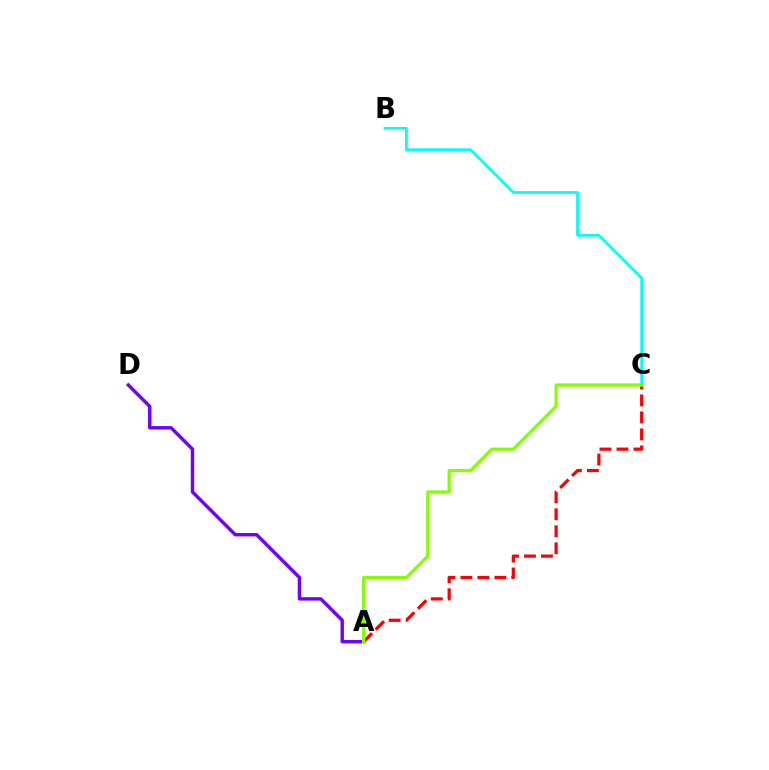{('A', 'D'): [{'color': '#7200ff', 'line_style': 'solid', 'thickness': 2.45}], ('A', 'C'): [{'color': '#ff0000', 'line_style': 'dashed', 'thickness': 2.31}, {'color': '#84ff00', 'line_style': 'solid', 'thickness': 2.3}], ('B', 'C'): [{'color': '#00fff6', 'line_style': 'solid', 'thickness': 2.01}]}